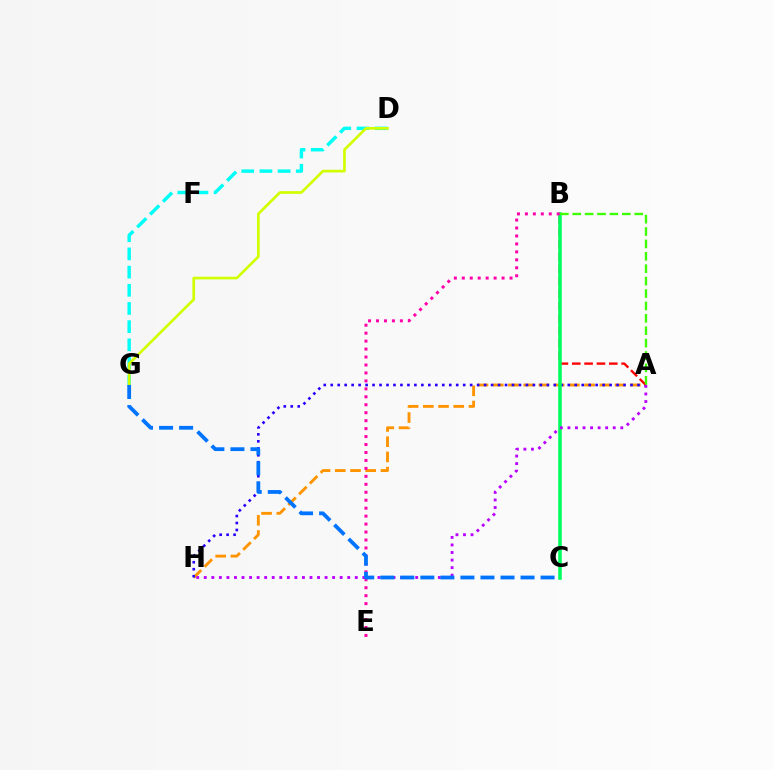{('A', 'H'): [{'color': '#ff9400', 'line_style': 'dashed', 'thickness': 2.07}, {'color': '#2500ff', 'line_style': 'dotted', 'thickness': 1.89}, {'color': '#b900ff', 'line_style': 'dotted', 'thickness': 2.05}], ('D', 'G'): [{'color': '#00fff6', 'line_style': 'dashed', 'thickness': 2.47}, {'color': '#d1ff00', 'line_style': 'solid', 'thickness': 1.93}], ('A', 'B'): [{'color': '#ff0000', 'line_style': 'dashed', 'thickness': 1.68}, {'color': '#3dff00', 'line_style': 'dashed', 'thickness': 1.68}], ('B', 'C'): [{'color': '#00ff5c', 'line_style': 'solid', 'thickness': 2.57}], ('B', 'E'): [{'color': '#ff00ac', 'line_style': 'dotted', 'thickness': 2.16}], ('C', 'G'): [{'color': '#0074ff', 'line_style': 'dashed', 'thickness': 2.72}]}